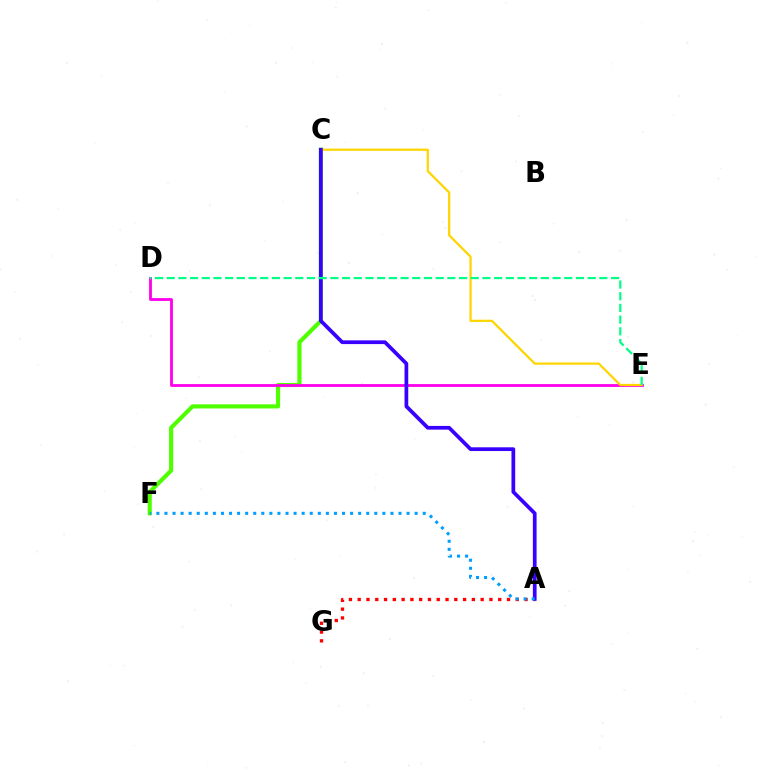{('A', 'G'): [{'color': '#ff0000', 'line_style': 'dotted', 'thickness': 2.39}], ('C', 'F'): [{'color': '#4fff00', 'line_style': 'solid', 'thickness': 2.97}], ('D', 'E'): [{'color': '#ff00ed', 'line_style': 'solid', 'thickness': 2.02}, {'color': '#00ff86', 'line_style': 'dashed', 'thickness': 1.59}], ('C', 'E'): [{'color': '#ffd500', 'line_style': 'solid', 'thickness': 1.61}], ('A', 'C'): [{'color': '#3700ff', 'line_style': 'solid', 'thickness': 2.68}], ('A', 'F'): [{'color': '#009eff', 'line_style': 'dotted', 'thickness': 2.19}]}